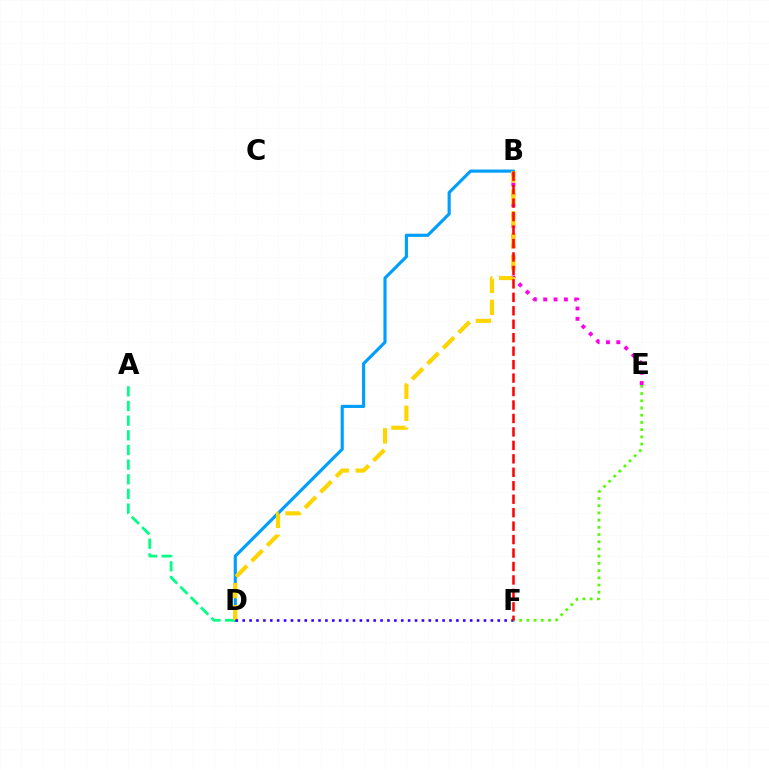{('E', 'F'): [{'color': '#4fff00', 'line_style': 'dotted', 'thickness': 1.96}], ('B', 'D'): [{'color': '#009eff', 'line_style': 'solid', 'thickness': 2.26}, {'color': '#ffd500', 'line_style': 'dashed', 'thickness': 2.99}], ('A', 'D'): [{'color': '#00ff86', 'line_style': 'dashed', 'thickness': 1.99}], ('B', 'E'): [{'color': '#ff00ed', 'line_style': 'dotted', 'thickness': 2.81}], ('D', 'F'): [{'color': '#3700ff', 'line_style': 'dotted', 'thickness': 1.87}], ('B', 'F'): [{'color': '#ff0000', 'line_style': 'dashed', 'thickness': 1.83}]}